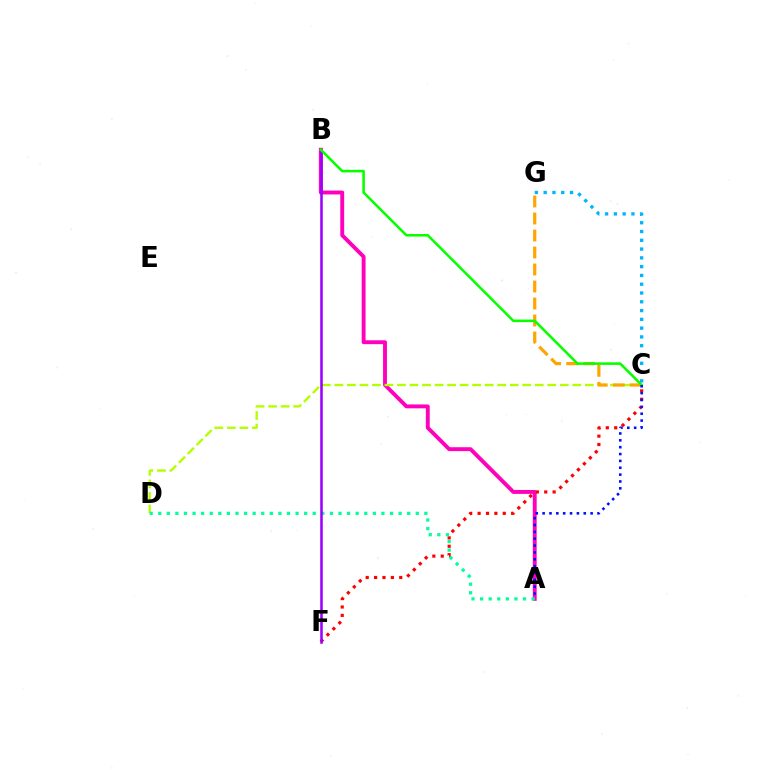{('A', 'B'): [{'color': '#ff00bd', 'line_style': 'solid', 'thickness': 2.8}], ('C', 'D'): [{'color': '#b3ff00', 'line_style': 'dashed', 'thickness': 1.7}], ('C', 'F'): [{'color': '#ff0000', 'line_style': 'dotted', 'thickness': 2.28}], ('A', 'D'): [{'color': '#00ff9d', 'line_style': 'dotted', 'thickness': 2.33}], ('B', 'F'): [{'color': '#9b00ff', 'line_style': 'solid', 'thickness': 1.84}], ('C', 'G'): [{'color': '#ffa500', 'line_style': 'dashed', 'thickness': 2.31}, {'color': '#00b5ff', 'line_style': 'dotted', 'thickness': 2.39}], ('B', 'C'): [{'color': '#08ff00', 'line_style': 'solid', 'thickness': 1.85}], ('A', 'C'): [{'color': '#0010ff', 'line_style': 'dotted', 'thickness': 1.86}]}